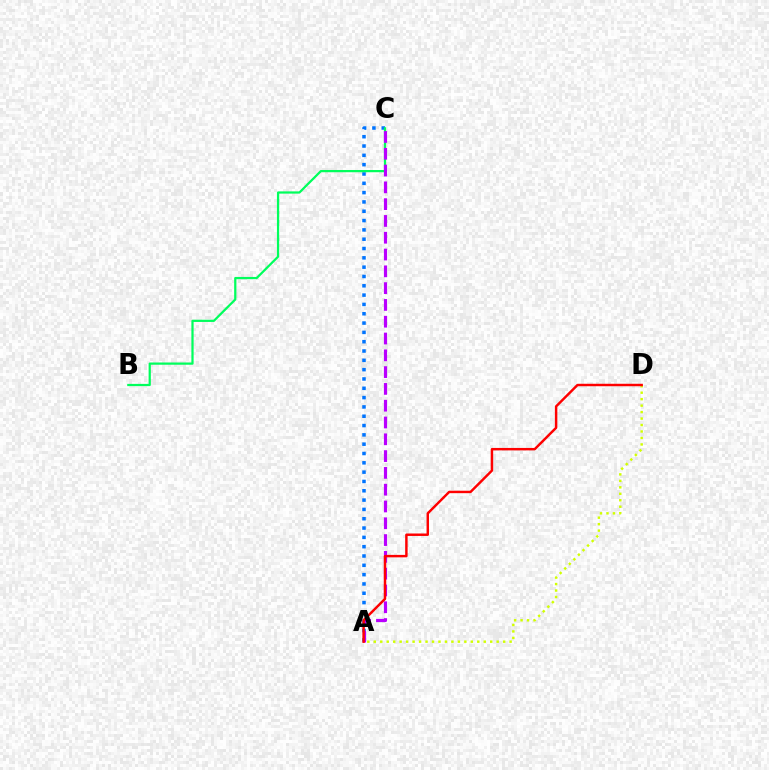{('A', 'C'): [{'color': '#0074ff', 'line_style': 'dotted', 'thickness': 2.53}, {'color': '#b900ff', 'line_style': 'dashed', 'thickness': 2.28}], ('B', 'C'): [{'color': '#00ff5c', 'line_style': 'solid', 'thickness': 1.61}], ('A', 'D'): [{'color': '#d1ff00', 'line_style': 'dotted', 'thickness': 1.76}, {'color': '#ff0000', 'line_style': 'solid', 'thickness': 1.76}]}